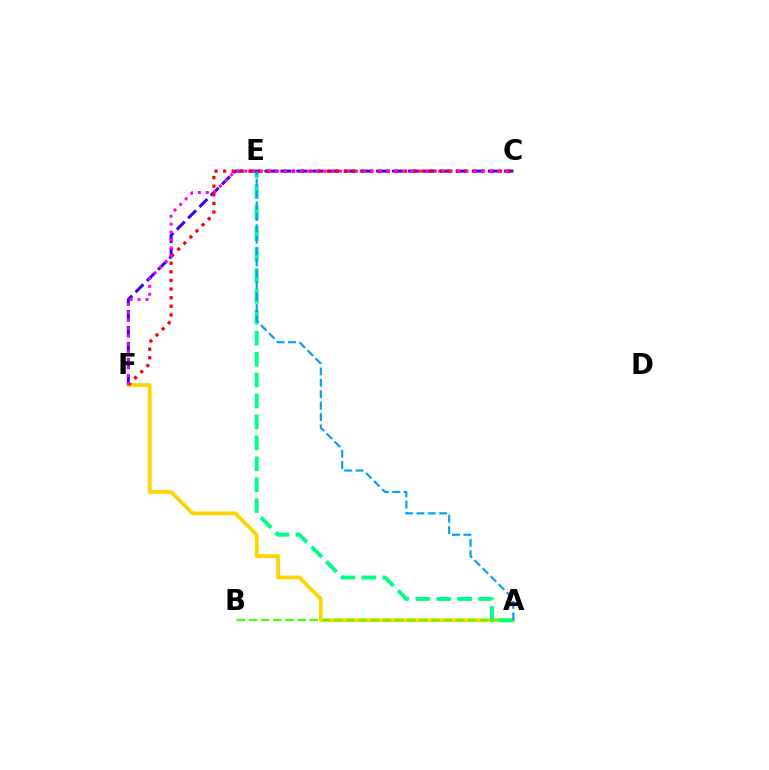{('A', 'F'): [{'color': '#ffd500', 'line_style': 'solid', 'thickness': 2.75}], ('A', 'B'): [{'color': '#4fff00', 'line_style': 'dashed', 'thickness': 1.65}], ('A', 'E'): [{'color': '#00ff86', 'line_style': 'dashed', 'thickness': 2.84}, {'color': '#009eff', 'line_style': 'dashed', 'thickness': 1.55}], ('C', 'F'): [{'color': '#3700ff', 'line_style': 'dashed', 'thickness': 2.17}, {'color': '#ff0000', 'line_style': 'dotted', 'thickness': 2.34}, {'color': '#ff00ed', 'line_style': 'dotted', 'thickness': 2.15}]}